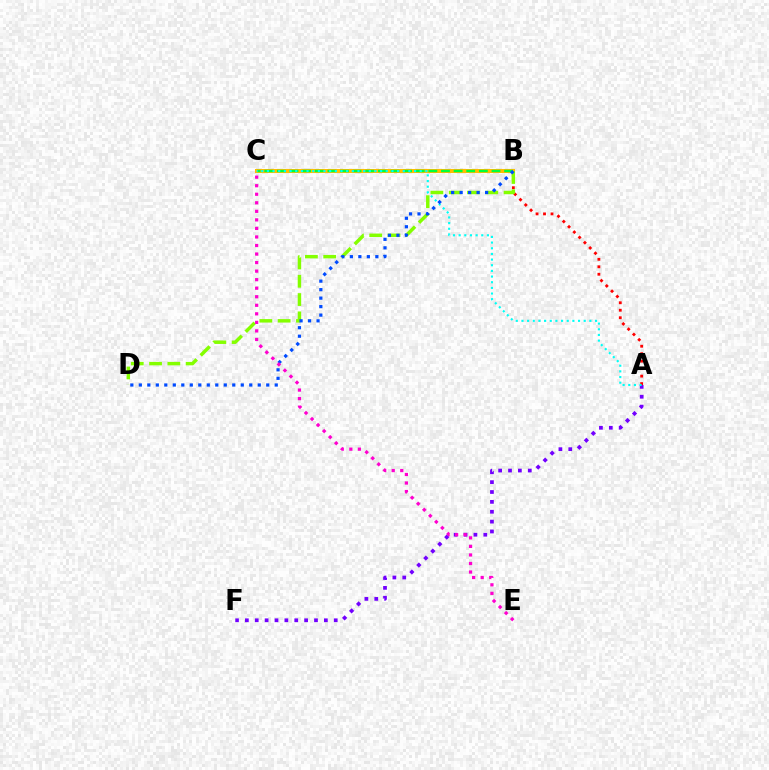{('B', 'C'): [{'color': '#ffbd00', 'line_style': 'solid', 'thickness': 2.91}, {'color': '#00ff39', 'line_style': 'dashed', 'thickness': 1.71}], ('A', 'F'): [{'color': '#7200ff', 'line_style': 'dotted', 'thickness': 2.68}], ('A', 'B'): [{'color': '#ff0000', 'line_style': 'dotted', 'thickness': 2.03}], ('B', 'D'): [{'color': '#84ff00', 'line_style': 'dashed', 'thickness': 2.48}, {'color': '#004bff', 'line_style': 'dotted', 'thickness': 2.31}], ('A', 'C'): [{'color': '#00fff6', 'line_style': 'dotted', 'thickness': 1.54}], ('C', 'E'): [{'color': '#ff00cf', 'line_style': 'dotted', 'thickness': 2.32}]}